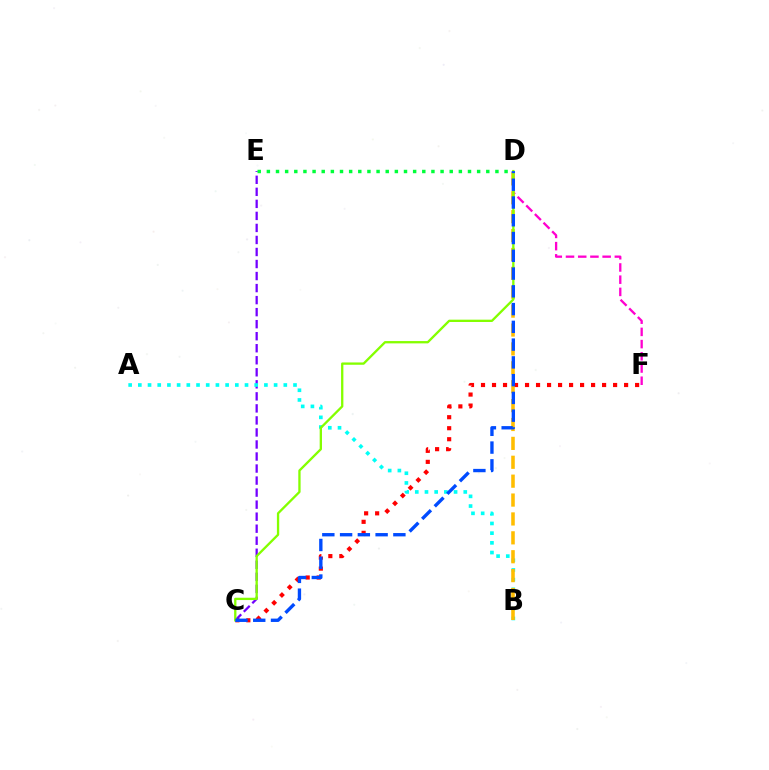{('D', 'F'): [{'color': '#ff00cf', 'line_style': 'dashed', 'thickness': 1.66}], ('C', 'F'): [{'color': '#ff0000', 'line_style': 'dotted', 'thickness': 2.99}], ('C', 'E'): [{'color': '#7200ff', 'line_style': 'dashed', 'thickness': 1.63}], ('A', 'B'): [{'color': '#00fff6', 'line_style': 'dotted', 'thickness': 2.63}], ('B', 'D'): [{'color': '#ffbd00', 'line_style': 'dashed', 'thickness': 2.57}], ('D', 'E'): [{'color': '#00ff39', 'line_style': 'dotted', 'thickness': 2.48}], ('C', 'D'): [{'color': '#84ff00', 'line_style': 'solid', 'thickness': 1.67}, {'color': '#004bff', 'line_style': 'dashed', 'thickness': 2.41}]}